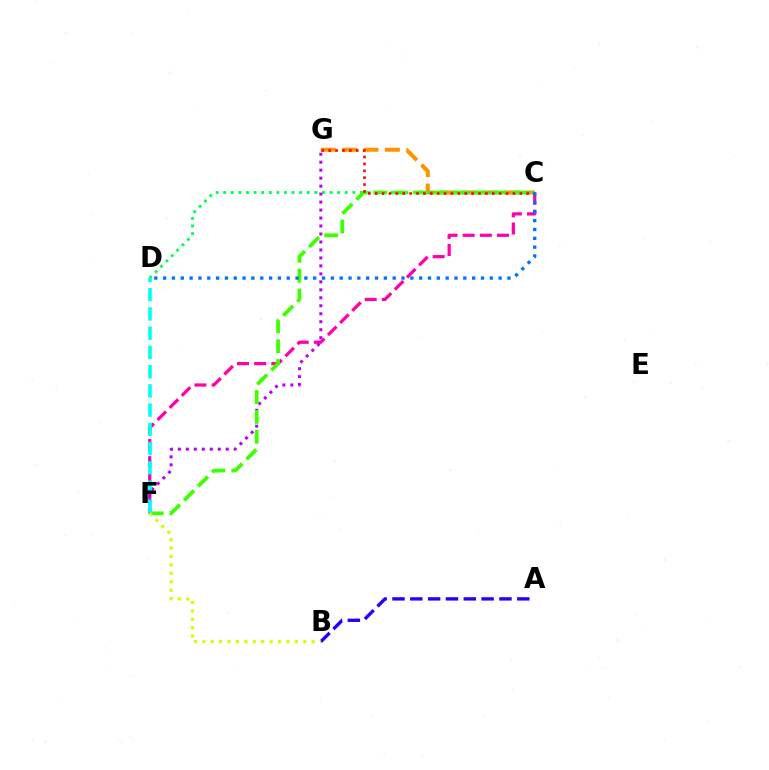{('C', 'G'): [{'color': '#ff9400', 'line_style': 'dashed', 'thickness': 2.9}, {'color': '#ff0000', 'line_style': 'dotted', 'thickness': 1.87}], ('C', 'F'): [{'color': '#ff00ac', 'line_style': 'dashed', 'thickness': 2.33}, {'color': '#3dff00', 'line_style': 'dashed', 'thickness': 2.7}], ('A', 'B'): [{'color': '#2500ff', 'line_style': 'dashed', 'thickness': 2.42}], ('C', 'D'): [{'color': '#00ff5c', 'line_style': 'dotted', 'thickness': 2.06}, {'color': '#0074ff', 'line_style': 'dotted', 'thickness': 2.4}], ('F', 'G'): [{'color': '#b900ff', 'line_style': 'dotted', 'thickness': 2.17}], ('D', 'F'): [{'color': '#00fff6', 'line_style': 'dashed', 'thickness': 2.61}], ('B', 'F'): [{'color': '#d1ff00', 'line_style': 'dotted', 'thickness': 2.29}]}